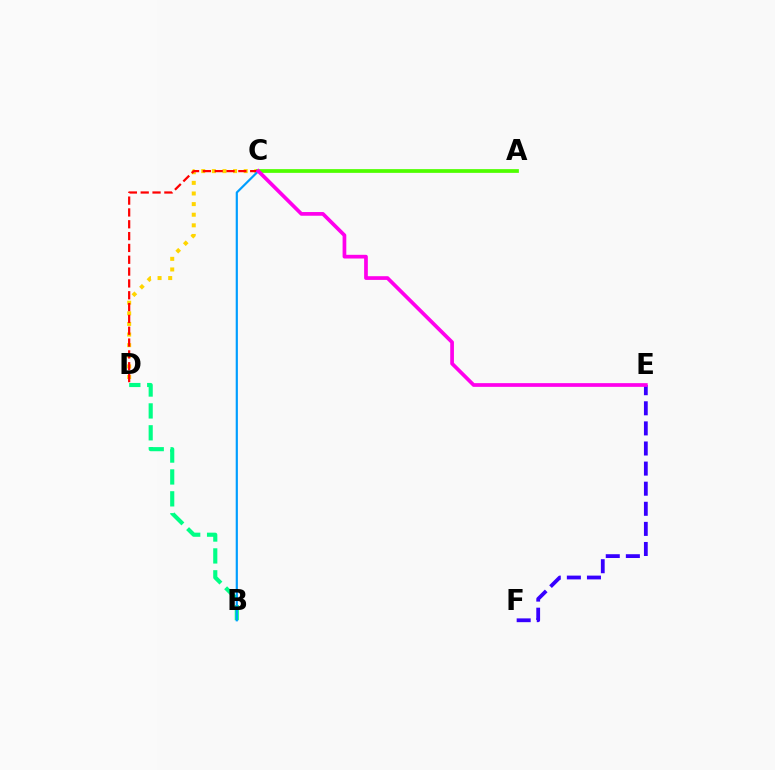{('E', 'F'): [{'color': '#3700ff', 'line_style': 'dashed', 'thickness': 2.73}], ('C', 'D'): [{'color': '#ffd500', 'line_style': 'dotted', 'thickness': 2.89}, {'color': '#ff0000', 'line_style': 'dashed', 'thickness': 1.61}], ('A', 'C'): [{'color': '#4fff00', 'line_style': 'solid', 'thickness': 2.69}], ('B', 'D'): [{'color': '#00ff86', 'line_style': 'dashed', 'thickness': 2.97}], ('B', 'C'): [{'color': '#009eff', 'line_style': 'solid', 'thickness': 1.57}], ('C', 'E'): [{'color': '#ff00ed', 'line_style': 'solid', 'thickness': 2.67}]}